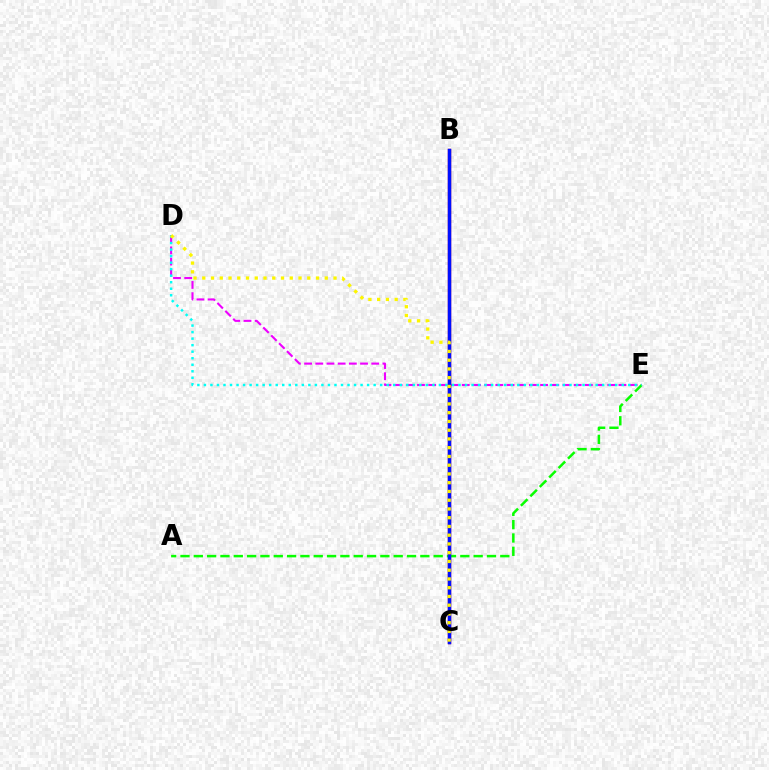{('D', 'E'): [{'color': '#ee00ff', 'line_style': 'dashed', 'thickness': 1.52}, {'color': '#00fff6', 'line_style': 'dotted', 'thickness': 1.77}], ('B', 'C'): [{'color': '#ff0000', 'line_style': 'solid', 'thickness': 2.41}, {'color': '#0010ff', 'line_style': 'solid', 'thickness': 2.5}], ('A', 'E'): [{'color': '#08ff00', 'line_style': 'dashed', 'thickness': 1.81}], ('C', 'D'): [{'color': '#fcf500', 'line_style': 'dotted', 'thickness': 2.38}]}